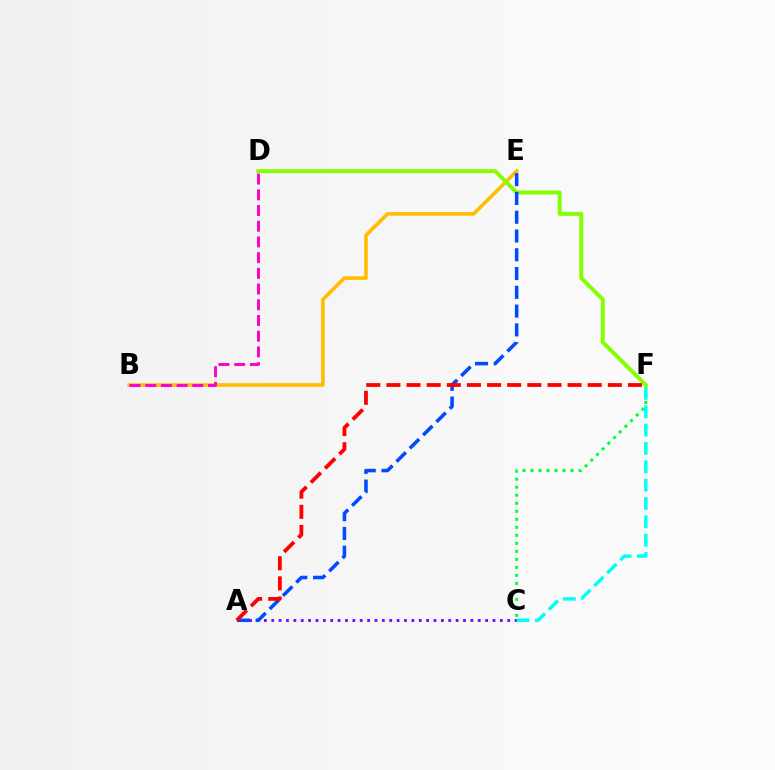{('C', 'F'): [{'color': '#00ff39', 'line_style': 'dotted', 'thickness': 2.18}, {'color': '#00fff6', 'line_style': 'dashed', 'thickness': 2.49}], ('A', 'C'): [{'color': '#7200ff', 'line_style': 'dotted', 'thickness': 2.0}], ('B', 'E'): [{'color': '#ffbd00', 'line_style': 'solid', 'thickness': 2.62}], ('D', 'F'): [{'color': '#84ff00', 'line_style': 'solid', 'thickness': 2.86}], ('A', 'E'): [{'color': '#004bff', 'line_style': 'dashed', 'thickness': 2.55}], ('A', 'F'): [{'color': '#ff0000', 'line_style': 'dashed', 'thickness': 2.73}], ('B', 'D'): [{'color': '#ff00cf', 'line_style': 'dashed', 'thickness': 2.13}]}